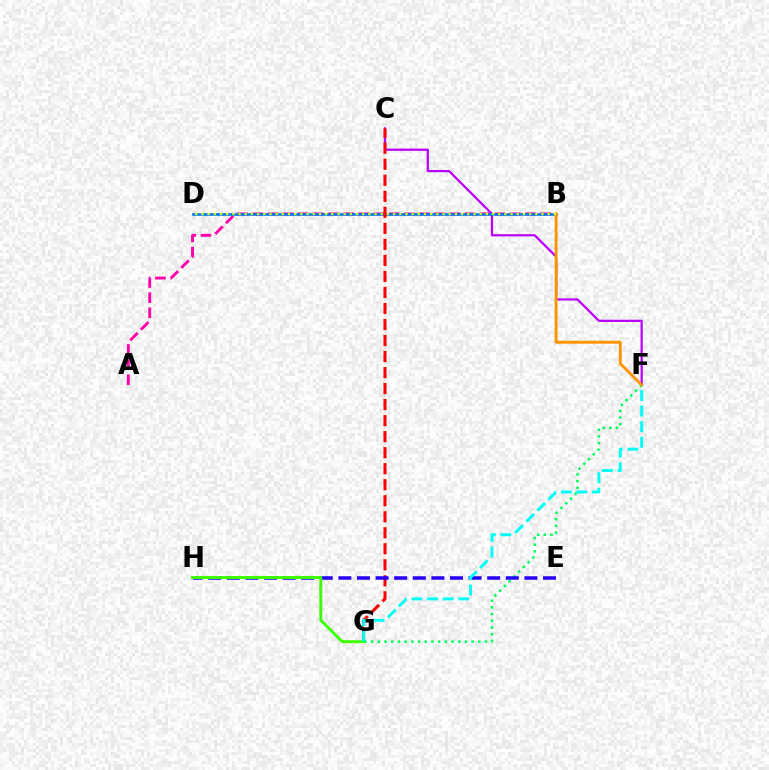{('A', 'B'): [{'color': '#ff00ac', 'line_style': 'dashed', 'thickness': 2.06}], ('C', 'F'): [{'color': '#b900ff', 'line_style': 'solid', 'thickness': 1.61}], ('B', 'D'): [{'color': '#0074ff', 'line_style': 'solid', 'thickness': 1.87}, {'color': '#d1ff00', 'line_style': 'dotted', 'thickness': 1.68}], ('C', 'G'): [{'color': '#ff0000', 'line_style': 'dashed', 'thickness': 2.18}], ('F', 'G'): [{'color': '#00ff5c', 'line_style': 'dotted', 'thickness': 1.82}, {'color': '#00fff6', 'line_style': 'dashed', 'thickness': 2.12}], ('E', 'H'): [{'color': '#2500ff', 'line_style': 'dashed', 'thickness': 2.53}], ('B', 'F'): [{'color': '#ff9400', 'line_style': 'solid', 'thickness': 2.1}], ('G', 'H'): [{'color': '#3dff00', 'line_style': 'solid', 'thickness': 2.12}]}